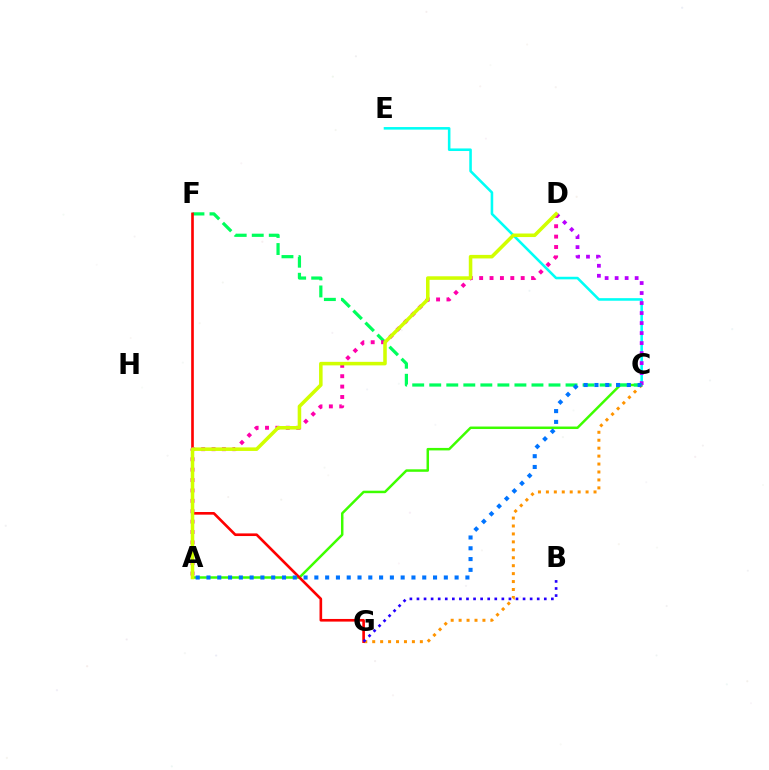{('A', 'C'): [{'color': '#3dff00', 'line_style': 'solid', 'thickness': 1.79}, {'color': '#0074ff', 'line_style': 'dotted', 'thickness': 2.93}], ('C', 'E'): [{'color': '#00fff6', 'line_style': 'solid', 'thickness': 1.85}], ('C', 'D'): [{'color': '#b900ff', 'line_style': 'dotted', 'thickness': 2.72}], ('C', 'F'): [{'color': '#00ff5c', 'line_style': 'dashed', 'thickness': 2.31}], ('C', 'G'): [{'color': '#ff9400', 'line_style': 'dotted', 'thickness': 2.16}], ('F', 'G'): [{'color': '#ff0000', 'line_style': 'solid', 'thickness': 1.9}], ('B', 'G'): [{'color': '#2500ff', 'line_style': 'dotted', 'thickness': 1.92}], ('A', 'D'): [{'color': '#ff00ac', 'line_style': 'dotted', 'thickness': 2.82}, {'color': '#d1ff00', 'line_style': 'solid', 'thickness': 2.55}]}